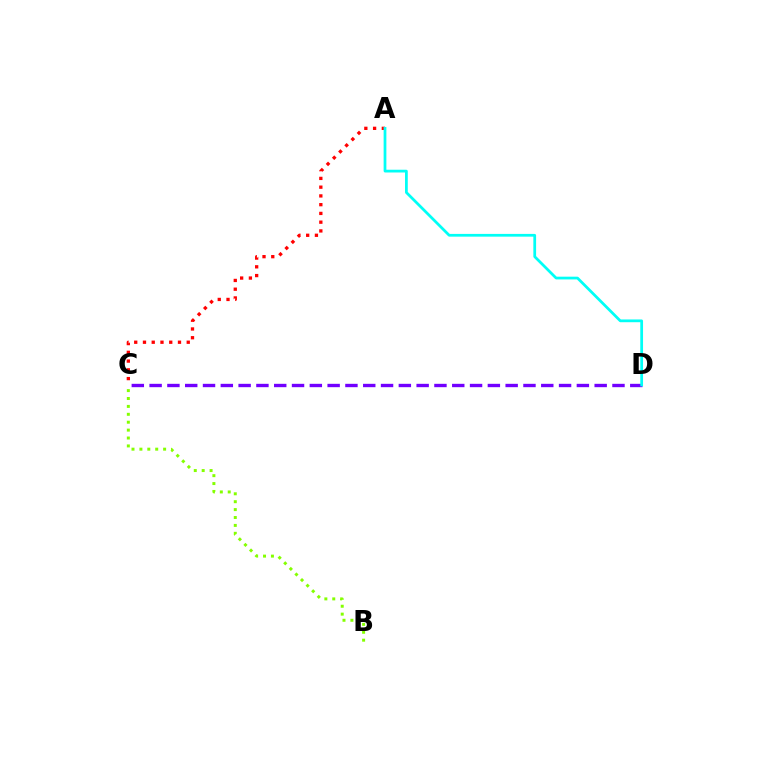{('B', 'C'): [{'color': '#84ff00', 'line_style': 'dotted', 'thickness': 2.15}], ('A', 'C'): [{'color': '#ff0000', 'line_style': 'dotted', 'thickness': 2.38}], ('C', 'D'): [{'color': '#7200ff', 'line_style': 'dashed', 'thickness': 2.42}], ('A', 'D'): [{'color': '#00fff6', 'line_style': 'solid', 'thickness': 1.98}]}